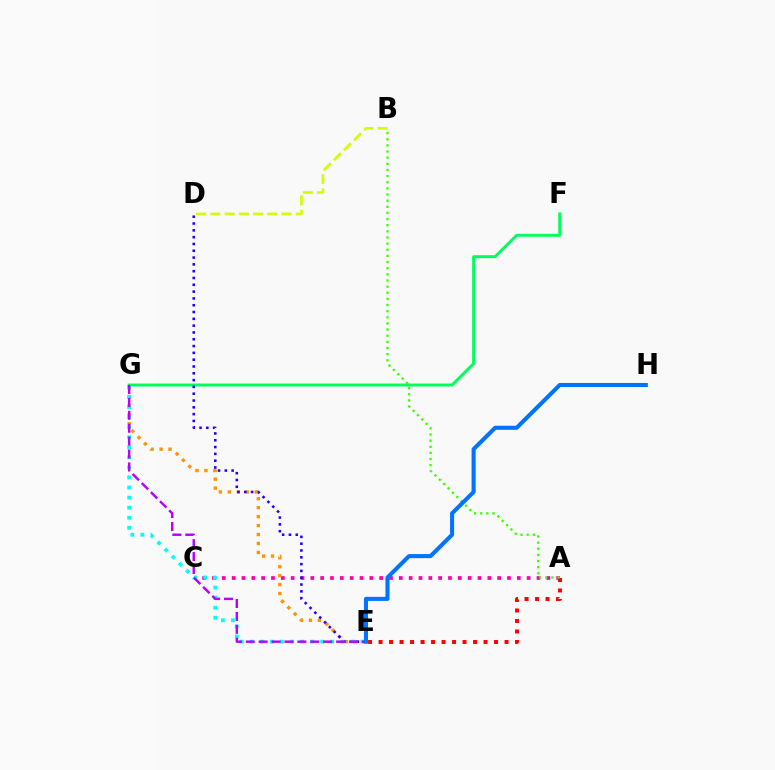{('A', 'C'): [{'color': '#ff00ac', 'line_style': 'dotted', 'thickness': 2.67}], ('E', 'G'): [{'color': '#ff9400', 'line_style': 'dotted', 'thickness': 2.43}, {'color': '#00fff6', 'line_style': 'dotted', 'thickness': 2.73}, {'color': '#b900ff', 'line_style': 'dashed', 'thickness': 1.75}], ('F', 'G'): [{'color': '#00ff5c', 'line_style': 'solid', 'thickness': 2.12}], ('A', 'E'): [{'color': '#ff0000', 'line_style': 'dotted', 'thickness': 2.85}], ('D', 'E'): [{'color': '#2500ff', 'line_style': 'dotted', 'thickness': 1.85}], ('B', 'D'): [{'color': '#d1ff00', 'line_style': 'dashed', 'thickness': 1.93}], ('A', 'B'): [{'color': '#3dff00', 'line_style': 'dotted', 'thickness': 1.67}], ('E', 'H'): [{'color': '#0074ff', 'line_style': 'solid', 'thickness': 2.93}]}